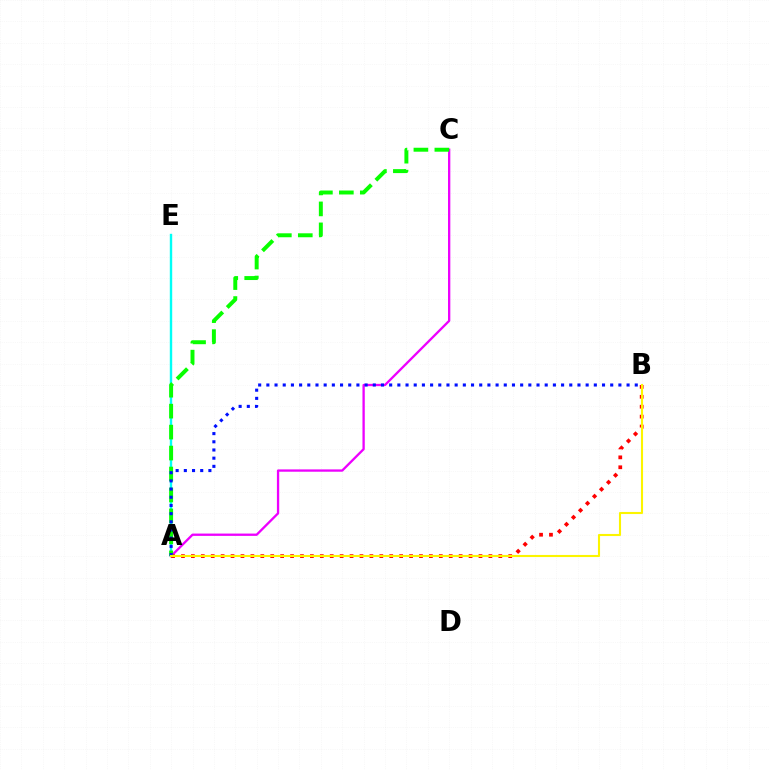{('A', 'E'): [{'color': '#00fff6', 'line_style': 'solid', 'thickness': 1.73}], ('A', 'C'): [{'color': '#ee00ff', 'line_style': 'solid', 'thickness': 1.67}, {'color': '#08ff00', 'line_style': 'dashed', 'thickness': 2.85}], ('A', 'B'): [{'color': '#ff0000', 'line_style': 'dotted', 'thickness': 2.69}, {'color': '#0010ff', 'line_style': 'dotted', 'thickness': 2.22}, {'color': '#fcf500', 'line_style': 'solid', 'thickness': 1.52}]}